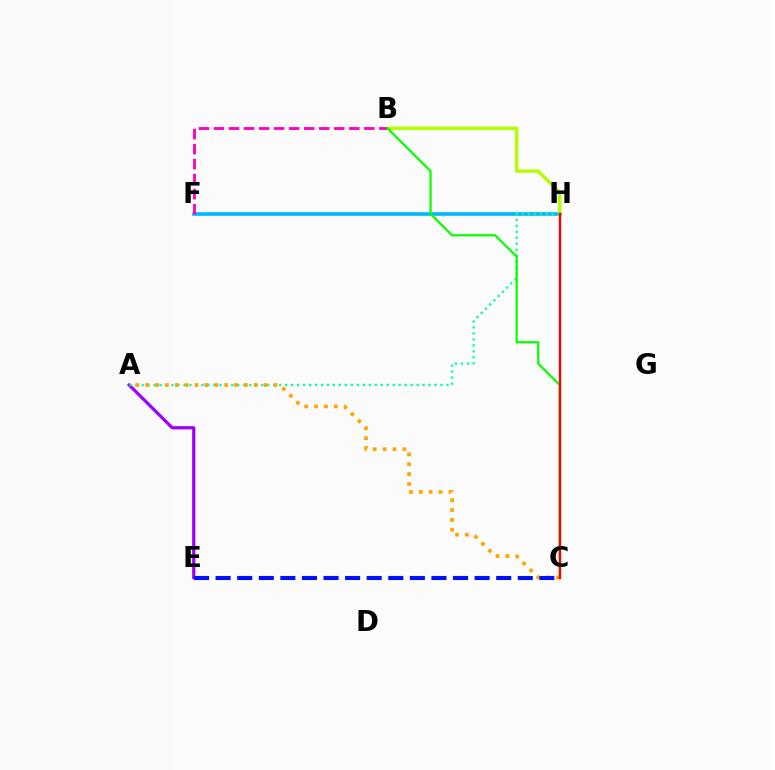{('F', 'H'): [{'color': '#00b5ff', 'line_style': 'solid', 'thickness': 2.59}], ('A', 'E'): [{'color': '#9b00ff', 'line_style': 'solid', 'thickness': 2.31}], ('B', 'H'): [{'color': '#b3ff00', 'line_style': 'solid', 'thickness': 2.45}], ('B', 'F'): [{'color': '#ff00bd', 'line_style': 'dashed', 'thickness': 2.04}], ('A', 'H'): [{'color': '#00ff9d', 'line_style': 'dotted', 'thickness': 1.62}], ('B', 'C'): [{'color': '#08ff00', 'line_style': 'solid', 'thickness': 1.61}], ('A', 'C'): [{'color': '#ffa500', 'line_style': 'dotted', 'thickness': 2.68}], ('C', 'H'): [{'color': '#ff0000', 'line_style': 'solid', 'thickness': 1.72}], ('C', 'E'): [{'color': '#0010ff', 'line_style': 'dashed', 'thickness': 2.93}]}